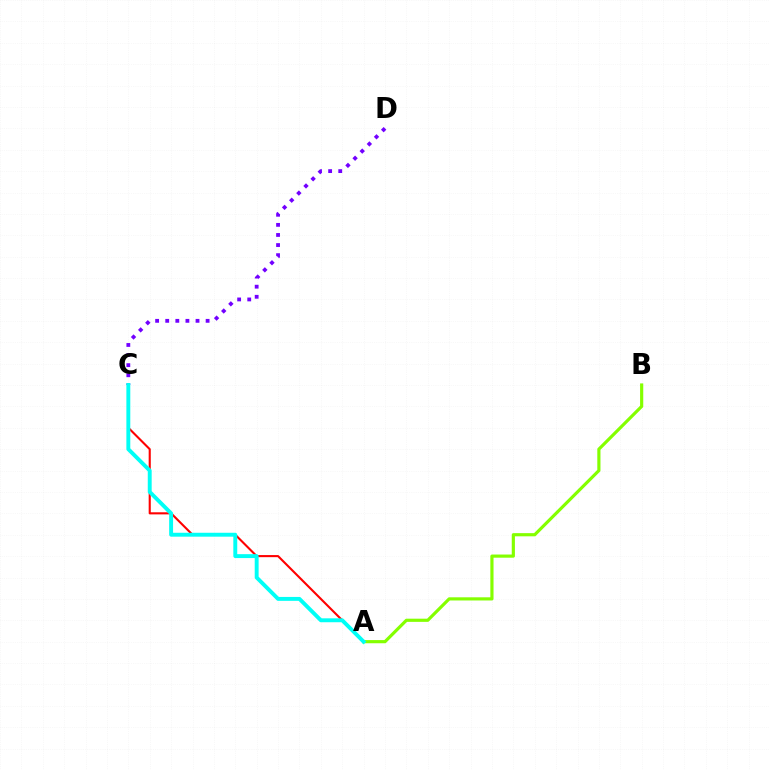{('A', 'B'): [{'color': '#84ff00', 'line_style': 'solid', 'thickness': 2.28}], ('A', 'C'): [{'color': '#ff0000', 'line_style': 'solid', 'thickness': 1.51}, {'color': '#00fff6', 'line_style': 'solid', 'thickness': 2.81}], ('C', 'D'): [{'color': '#7200ff', 'line_style': 'dotted', 'thickness': 2.74}]}